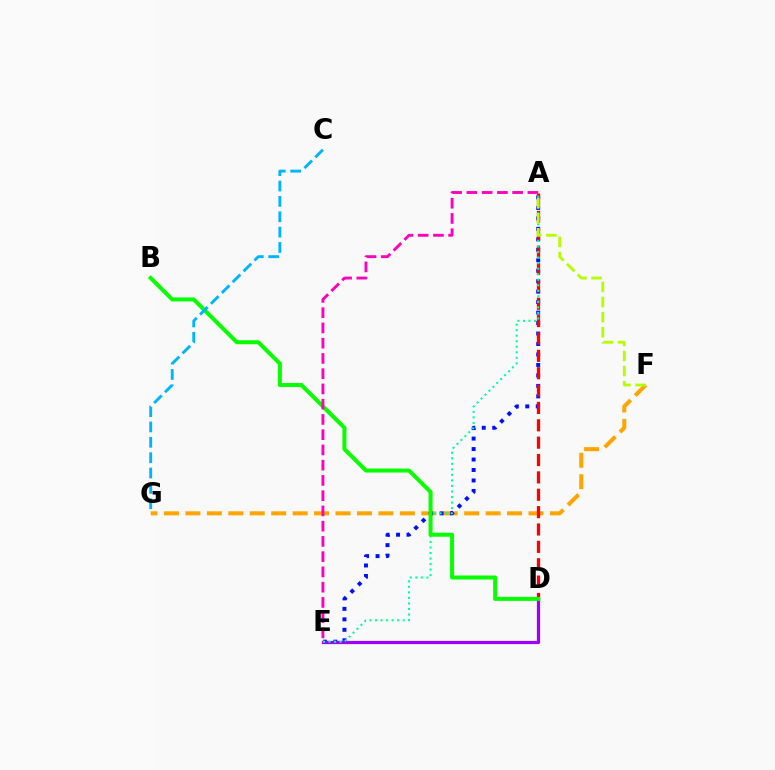{('F', 'G'): [{'color': '#ffa500', 'line_style': 'dashed', 'thickness': 2.91}], ('A', 'E'): [{'color': '#0010ff', 'line_style': 'dotted', 'thickness': 2.84}, {'color': '#00ff9d', 'line_style': 'dotted', 'thickness': 1.5}, {'color': '#ff00bd', 'line_style': 'dashed', 'thickness': 2.07}], ('A', 'D'): [{'color': '#ff0000', 'line_style': 'dashed', 'thickness': 2.36}], ('D', 'E'): [{'color': '#9b00ff', 'line_style': 'solid', 'thickness': 2.32}], ('A', 'F'): [{'color': '#b3ff00', 'line_style': 'dashed', 'thickness': 2.05}], ('B', 'D'): [{'color': '#08ff00', 'line_style': 'solid', 'thickness': 2.89}], ('C', 'G'): [{'color': '#00b5ff', 'line_style': 'dashed', 'thickness': 2.09}]}